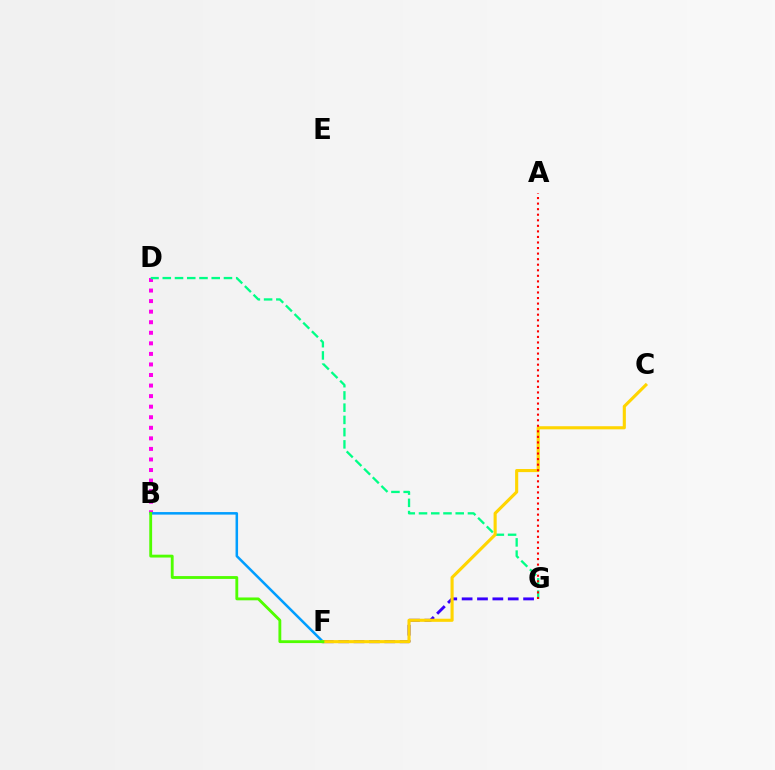{('B', 'D'): [{'color': '#ff00ed', 'line_style': 'dotted', 'thickness': 2.87}], ('D', 'G'): [{'color': '#00ff86', 'line_style': 'dashed', 'thickness': 1.66}], ('F', 'G'): [{'color': '#3700ff', 'line_style': 'dashed', 'thickness': 2.09}], ('B', 'F'): [{'color': '#009eff', 'line_style': 'solid', 'thickness': 1.82}, {'color': '#4fff00', 'line_style': 'solid', 'thickness': 2.05}], ('C', 'F'): [{'color': '#ffd500', 'line_style': 'solid', 'thickness': 2.24}], ('A', 'G'): [{'color': '#ff0000', 'line_style': 'dotted', 'thickness': 1.51}]}